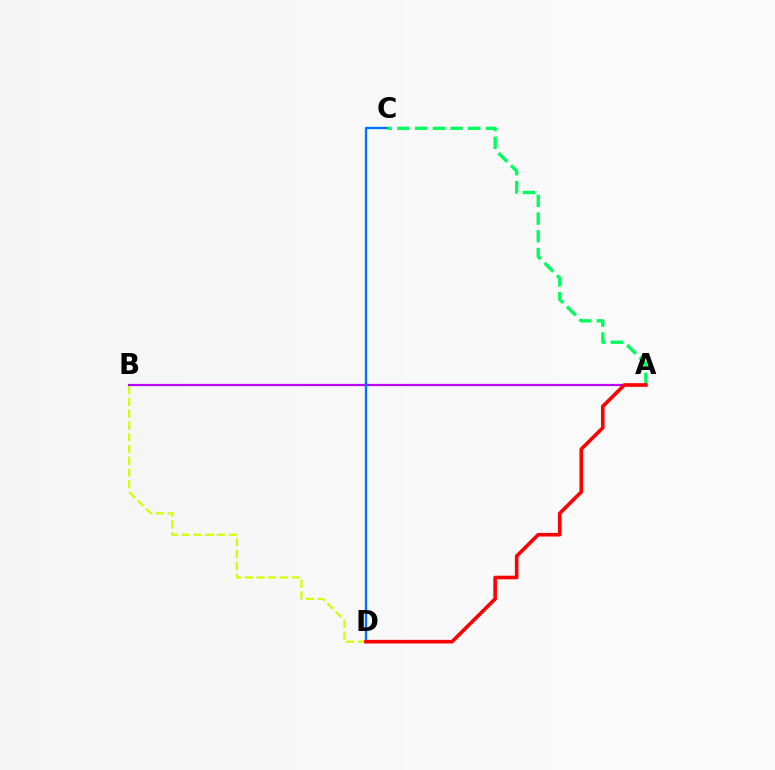{('B', 'D'): [{'color': '#d1ff00', 'line_style': 'dashed', 'thickness': 1.6}], ('A', 'B'): [{'color': '#b900ff', 'line_style': 'solid', 'thickness': 1.6}], ('C', 'D'): [{'color': '#0074ff', 'line_style': 'solid', 'thickness': 1.7}], ('A', 'C'): [{'color': '#00ff5c', 'line_style': 'dashed', 'thickness': 2.41}], ('A', 'D'): [{'color': '#ff0000', 'line_style': 'solid', 'thickness': 2.6}]}